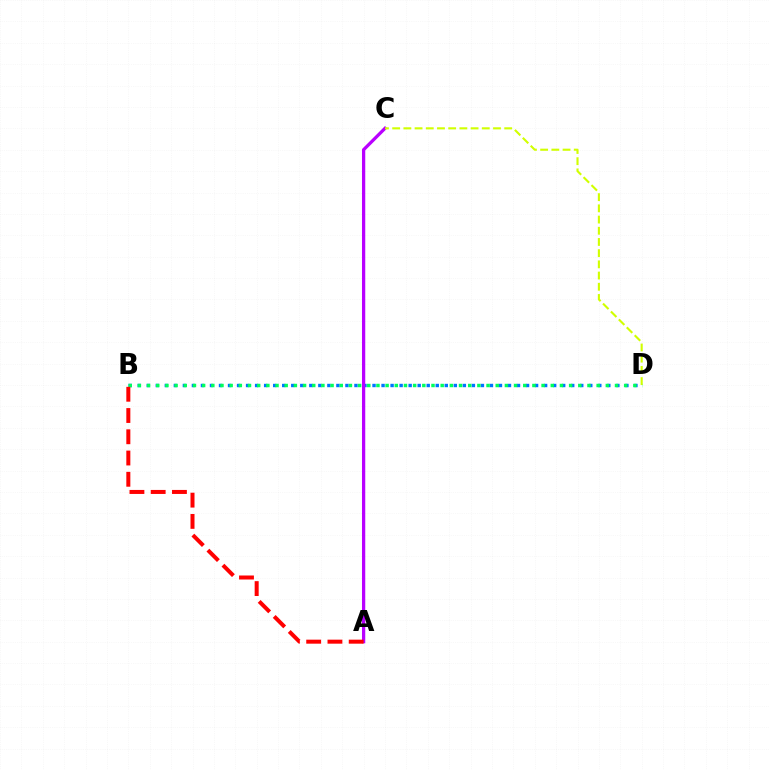{('B', 'D'): [{'color': '#0074ff', 'line_style': 'dotted', 'thickness': 2.45}, {'color': '#00ff5c', 'line_style': 'dotted', 'thickness': 2.49}], ('A', 'C'): [{'color': '#b900ff', 'line_style': 'solid', 'thickness': 2.35}], ('C', 'D'): [{'color': '#d1ff00', 'line_style': 'dashed', 'thickness': 1.52}], ('A', 'B'): [{'color': '#ff0000', 'line_style': 'dashed', 'thickness': 2.89}]}